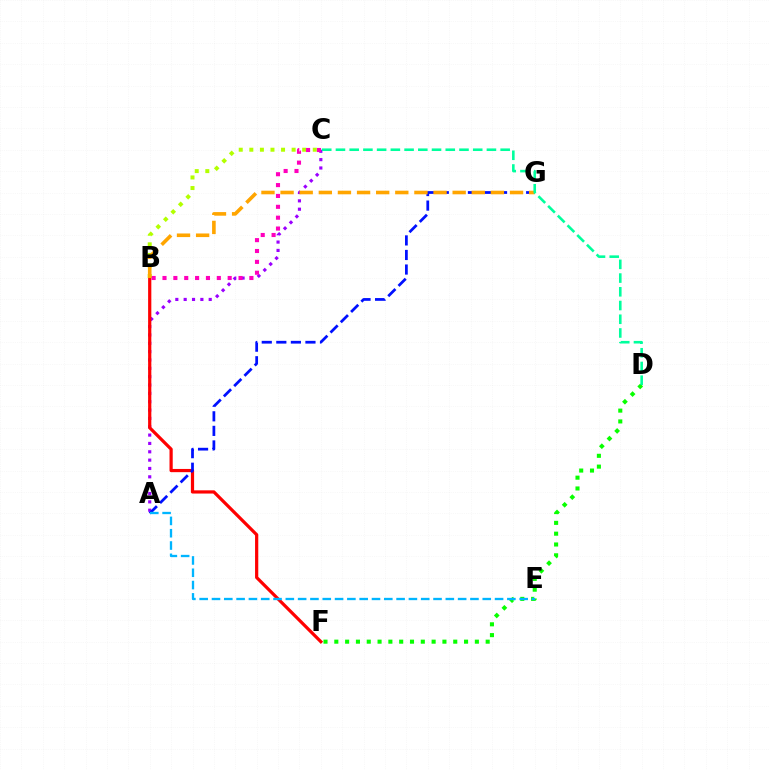{('A', 'C'): [{'color': '#9b00ff', 'line_style': 'dotted', 'thickness': 2.27}], ('B', 'C'): [{'color': '#b3ff00', 'line_style': 'dotted', 'thickness': 2.87}, {'color': '#ff00bd', 'line_style': 'dotted', 'thickness': 2.95}], ('D', 'F'): [{'color': '#08ff00', 'line_style': 'dotted', 'thickness': 2.94}], ('B', 'F'): [{'color': '#ff0000', 'line_style': 'solid', 'thickness': 2.31}], ('A', 'G'): [{'color': '#0010ff', 'line_style': 'dashed', 'thickness': 1.98}], ('B', 'G'): [{'color': '#ffa500', 'line_style': 'dashed', 'thickness': 2.6}], ('C', 'D'): [{'color': '#00ff9d', 'line_style': 'dashed', 'thickness': 1.86}], ('A', 'E'): [{'color': '#00b5ff', 'line_style': 'dashed', 'thickness': 1.67}]}